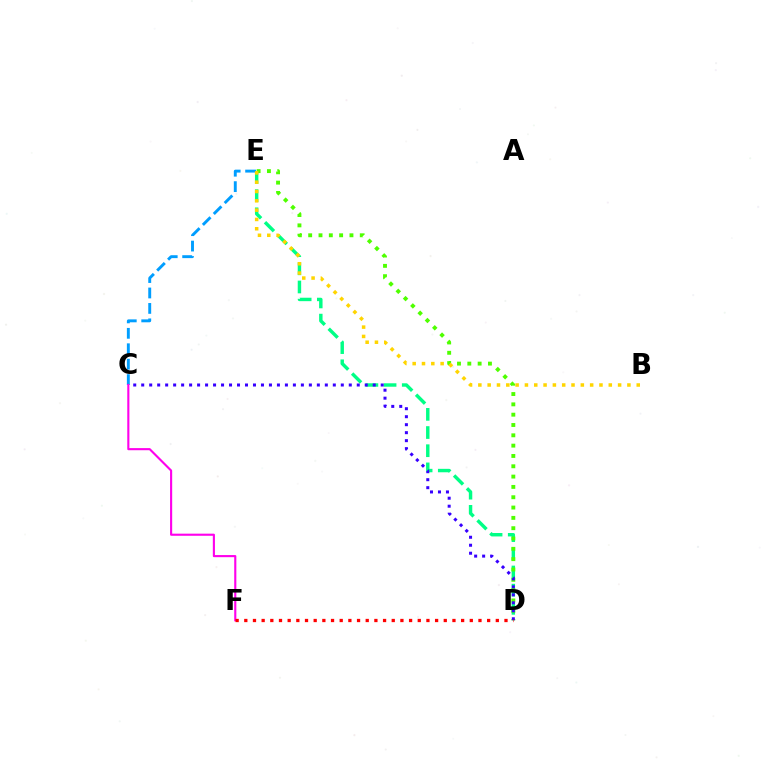{('D', 'E'): [{'color': '#00ff86', 'line_style': 'dashed', 'thickness': 2.47}, {'color': '#4fff00', 'line_style': 'dotted', 'thickness': 2.8}], ('C', 'E'): [{'color': '#009eff', 'line_style': 'dashed', 'thickness': 2.1}], ('C', 'F'): [{'color': '#ff00ed', 'line_style': 'solid', 'thickness': 1.53}], ('C', 'D'): [{'color': '#3700ff', 'line_style': 'dotted', 'thickness': 2.17}], ('D', 'F'): [{'color': '#ff0000', 'line_style': 'dotted', 'thickness': 2.36}], ('B', 'E'): [{'color': '#ffd500', 'line_style': 'dotted', 'thickness': 2.53}]}